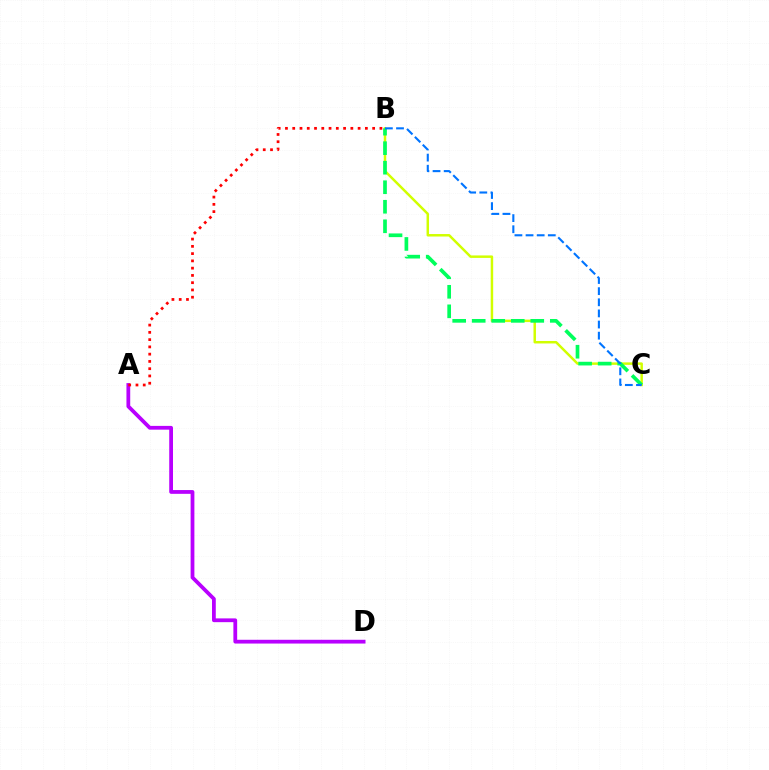{('B', 'C'): [{'color': '#d1ff00', 'line_style': 'solid', 'thickness': 1.78}, {'color': '#00ff5c', 'line_style': 'dashed', 'thickness': 2.65}, {'color': '#0074ff', 'line_style': 'dashed', 'thickness': 1.51}], ('A', 'D'): [{'color': '#b900ff', 'line_style': 'solid', 'thickness': 2.72}], ('A', 'B'): [{'color': '#ff0000', 'line_style': 'dotted', 'thickness': 1.97}]}